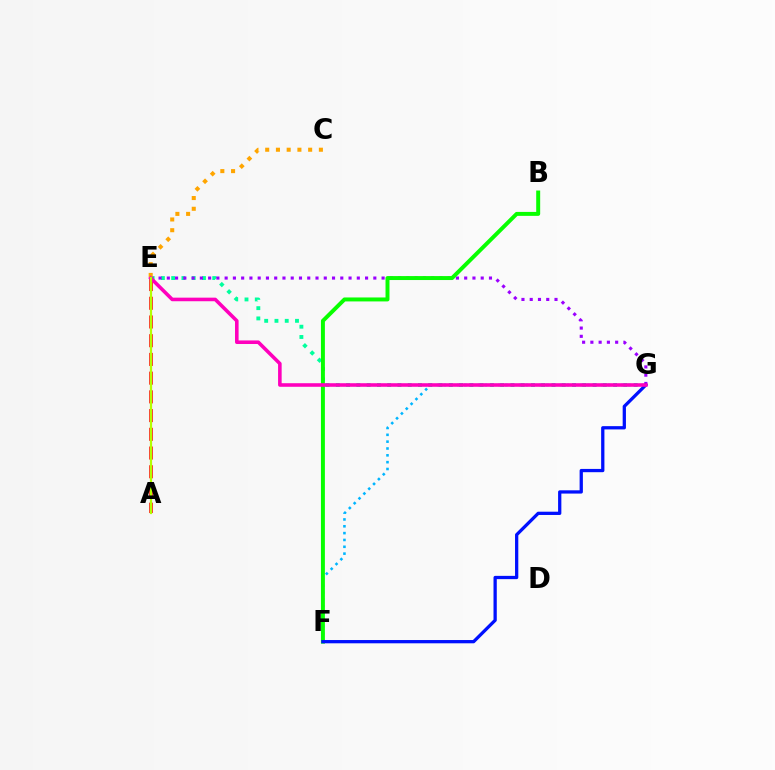{('A', 'E'): [{'color': '#ff0000', 'line_style': 'dashed', 'thickness': 2.54}, {'color': '#b3ff00', 'line_style': 'solid', 'thickness': 1.59}], ('E', 'G'): [{'color': '#00ff9d', 'line_style': 'dotted', 'thickness': 2.79}, {'color': '#9b00ff', 'line_style': 'dotted', 'thickness': 2.24}, {'color': '#ff00bd', 'line_style': 'solid', 'thickness': 2.58}], ('F', 'G'): [{'color': '#00b5ff', 'line_style': 'dotted', 'thickness': 1.86}, {'color': '#0010ff', 'line_style': 'solid', 'thickness': 2.35}], ('C', 'E'): [{'color': '#ffa500', 'line_style': 'dotted', 'thickness': 2.92}], ('B', 'F'): [{'color': '#08ff00', 'line_style': 'solid', 'thickness': 2.85}]}